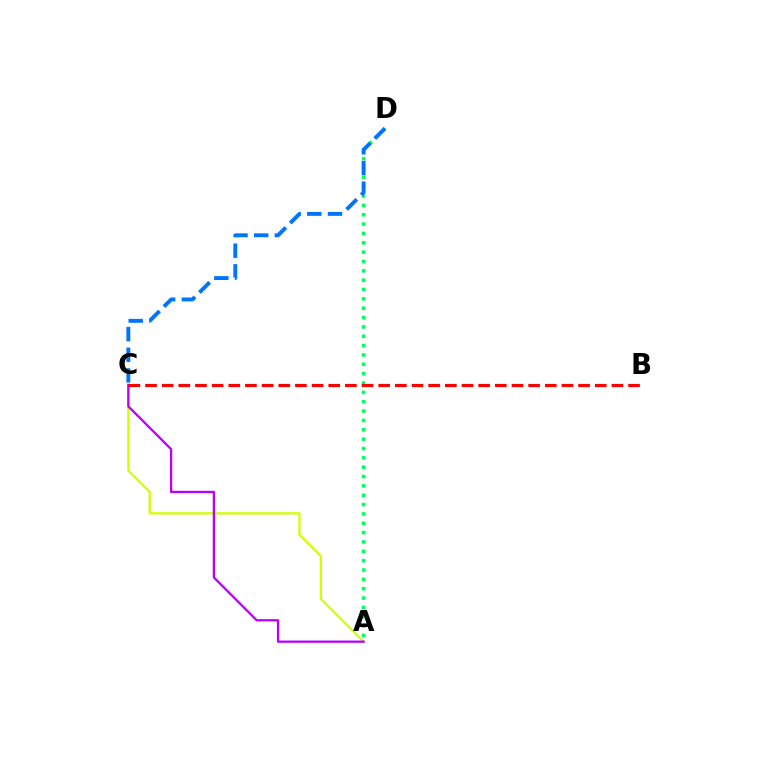{('A', 'C'): [{'color': '#d1ff00', 'line_style': 'solid', 'thickness': 1.64}, {'color': '#b900ff', 'line_style': 'solid', 'thickness': 1.65}], ('A', 'D'): [{'color': '#00ff5c', 'line_style': 'dotted', 'thickness': 2.54}], ('C', 'D'): [{'color': '#0074ff', 'line_style': 'dashed', 'thickness': 2.81}], ('B', 'C'): [{'color': '#ff0000', 'line_style': 'dashed', 'thickness': 2.26}]}